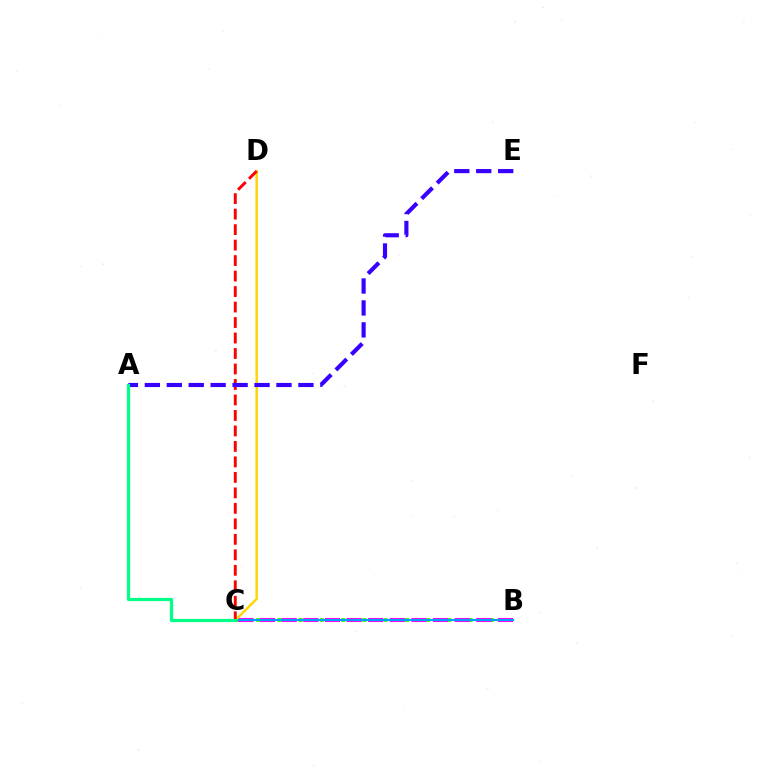{('B', 'C'): [{'color': '#4fff00', 'line_style': 'dotted', 'thickness': 2.88}, {'color': '#ff00ed', 'line_style': 'dashed', 'thickness': 2.94}, {'color': '#009eff', 'line_style': 'solid', 'thickness': 1.53}], ('C', 'D'): [{'color': '#ffd500', 'line_style': 'solid', 'thickness': 1.75}, {'color': '#ff0000', 'line_style': 'dashed', 'thickness': 2.1}], ('A', 'E'): [{'color': '#3700ff', 'line_style': 'dashed', 'thickness': 2.98}], ('A', 'C'): [{'color': '#00ff86', 'line_style': 'solid', 'thickness': 2.3}]}